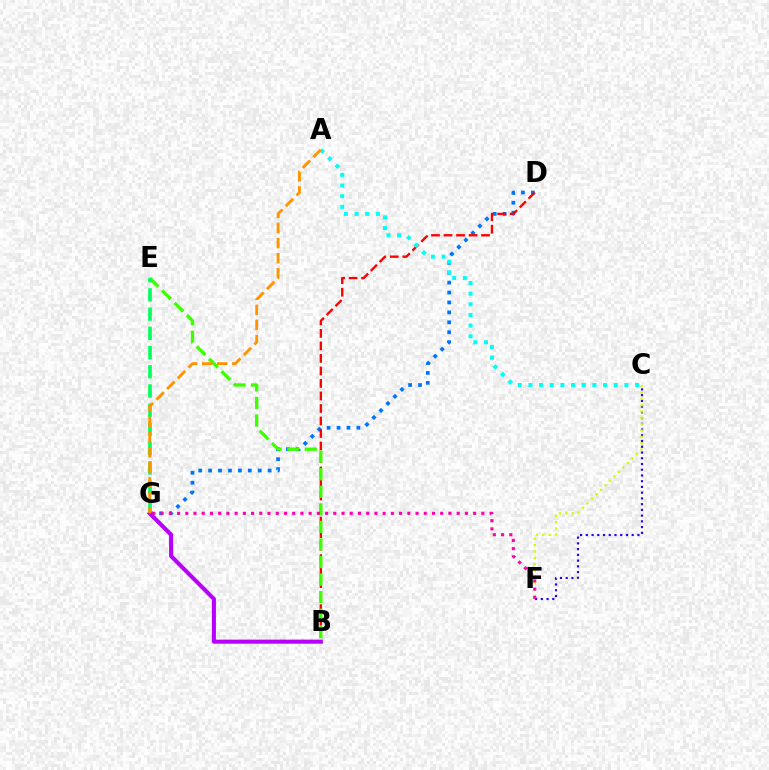{('C', 'F'): [{'color': '#2500ff', 'line_style': 'dotted', 'thickness': 1.56}, {'color': '#d1ff00', 'line_style': 'dotted', 'thickness': 1.72}], ('D', 'G'): [{'color': '#0074ff', 'line_style': 'dotted', 'thickness': 2.69}], ('B', 'D'): [{'color': '#ff0000', 'line_style': 'dashed', 'thickness': 1.7}], ('A', 'C'): [{'color': '#00fff6', 'line_style': 'dotted', 'thickness': 2.9}], ('B', 'E'): [{'color': '#3dff00', 'line_style': 'dashed', 'thickness': 2.39}], ('E', 'G'): [{'color': '#00ff5c', 'line_style': 'dashed', 'thickness': 2.61}], ('B', 'G'): [{'color': '#b900ff', 'line_style': 'solid', 'thickness': 2.93}], ('F', 'G'): [{'color': '#ff00ac', 'line_style': 'dotted', 'thickness': 2.23}], ('A', 'G'): [{'color': '#ff9400', 'line_style': 'dashed', 'thickness': 2.05}]}